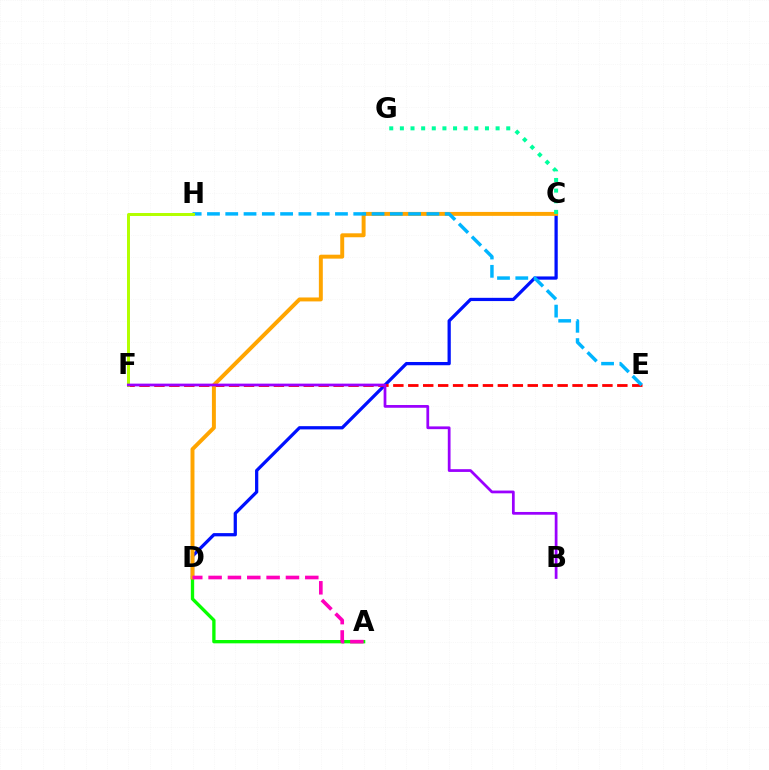{('A', 'D'): [{'color': '#08ff00', 'line_style': 'solid', 'thickness': 2.4}, {'color': '#ff00bd', 'line_style': 'dashed', 'thickness': 2.63}], ('C', 'D'): [{'color': '#0010ff', 'line_style': 'solid', 'thickness': 2.34}, {'color': '#ffa500', 'line_style': 'solid', 'thickness': 2.84}], ('E', 'F'): [{'color': '#ff0000', 'line_style': 'dashed', 'thickness': 2.03}], ('E', 'H'): [{'color': '#00b5ff', 'line_style': 'dashed', 'thickness': 2.48}], ('F', 'H'): [{'color': '#b3ff00', 'line_style': 'solid', 'thickness': 2.15}], ('C', 'G'): [{'color': '#00ff9d', 'line_style': 'dotted', 'thickness': 2.89}], ('B', 'F'): [{'color': '#9b00ff', 'line_style': 'solid', 'thickness': 1.98}]}